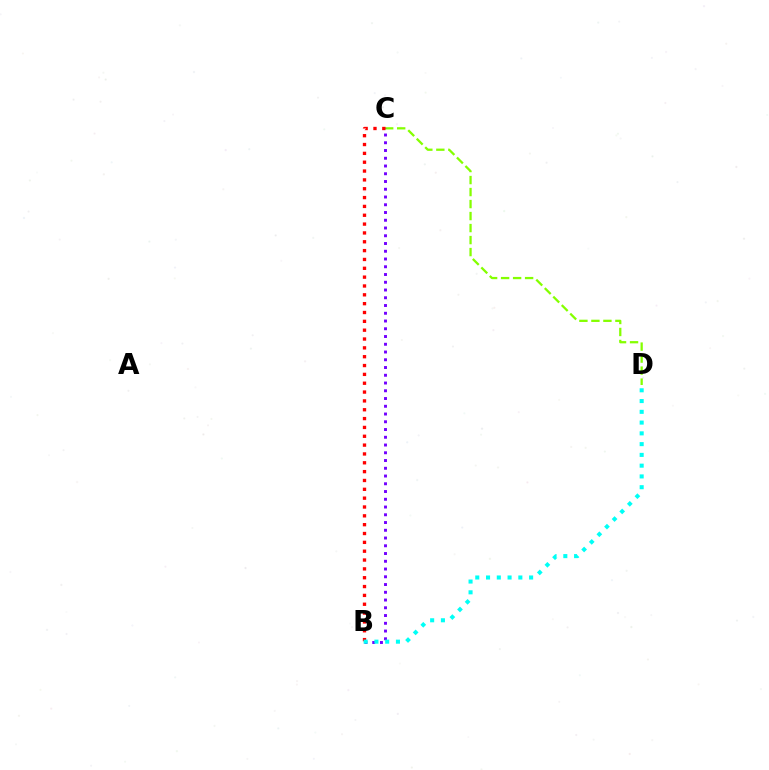{('C', 'D'): [{'color': '#84ff00', 'line_style': 'dashed', 'thickness': 1.63}], ('B', 'C'): [{'color': '#7200ff', 'line_style': 'dotted', 'thickness': 2.11}, {'color': '#ff0000', 'line_style': 'dotted', 'thickness': 2.4}], ('B', 'D'): [{'color': '#00fff6', 'line_style': 'dotted', 'thickness': 2.93}]}